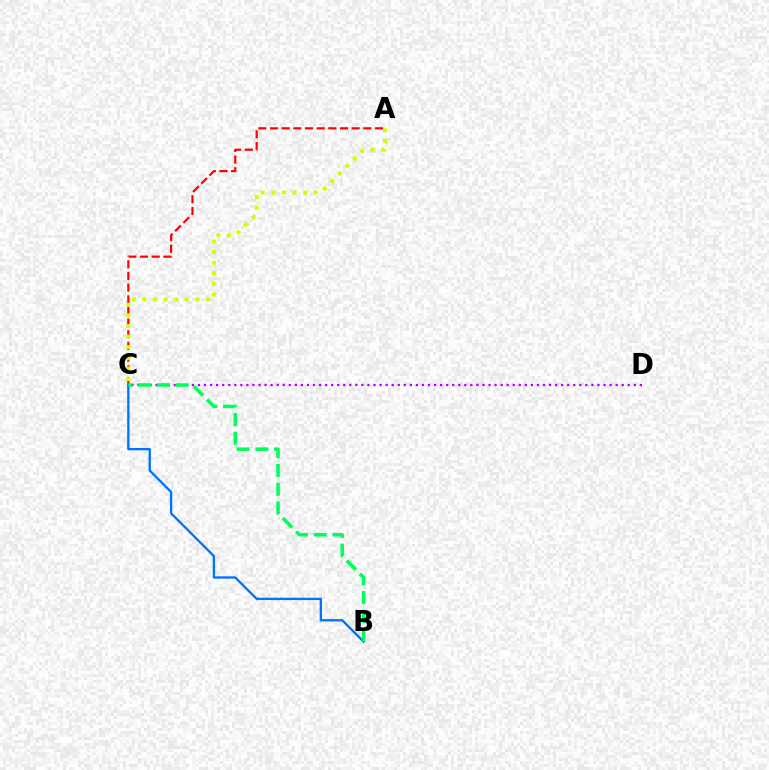{('A', 'C'): [{'color': '#ff0000', 'line_style': 'dashed', 'thickness': 1.58}, {'color': '#d1ff00', 'line_style': 'dotted', 'thickness': 2.89}], ('B', 'C'): [{'color': '#0074ff', 'line_style': 'solid', 'thickness': 1.68}, {'color': '#00ff5c', 'line_style': 'dashed', 'thickness': 2.55}], ('C', 'D'): [{'color': '#b900ff', 'line_style': 'dotted', 'thickness': 1.64}]}